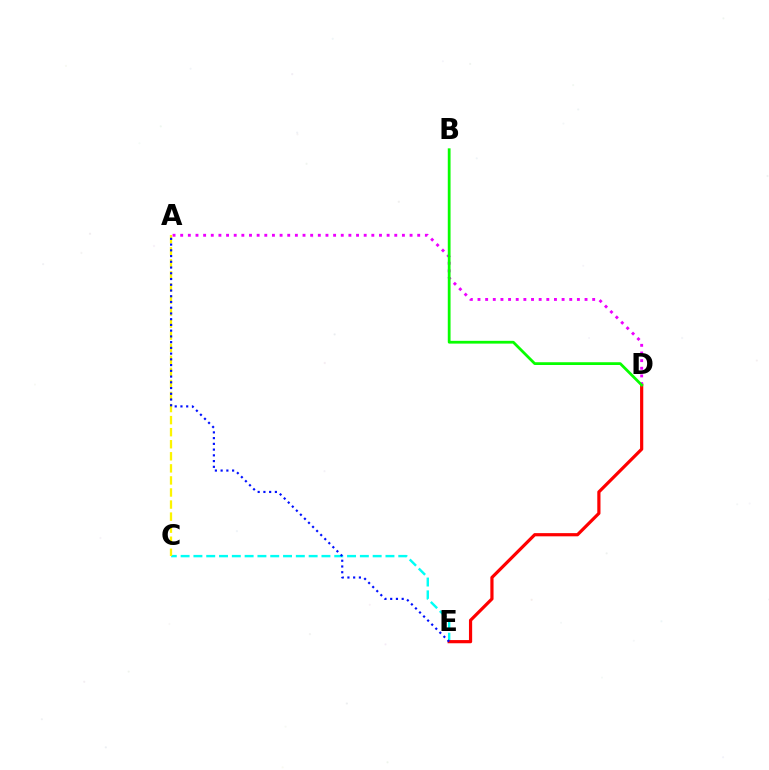{('C', 'E'): [{'color': '#00fff6', 'line_style': 'dashed', 'thickness': 1.74}], ('A', 'C'): [{'color': '#fcf500', 'line_style': 'dashed', 'thickness': 1.64}], ('D', 'E'): [{'color': '#ff0000', 'line_style': 'solid', 'thickness': 2.3}], ('A', 'D'): [{'color': '#ee00ff', 'line_style': 'dotted', 'thickness': 2.08}], ('B', 'D'): [{'color': '#08ff00', 'line_style': 'solid', 'thickness': 1.99}], ('A', 'E'): [{'color': '#0010ff', 'line_style': 'dotted', 'thickness': 1.56}]}